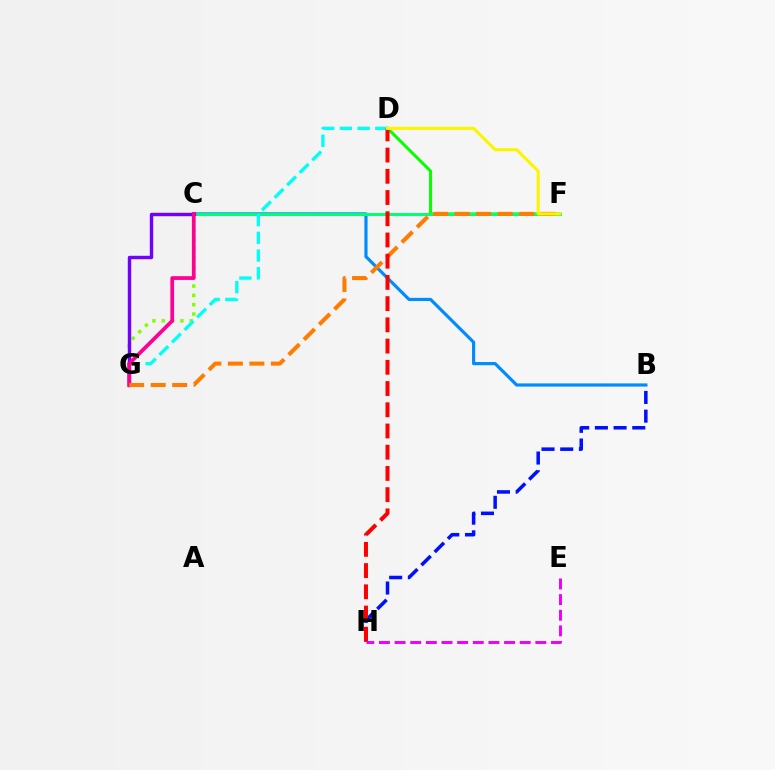{('D', 'F'): [{'color': '#08ff00', 'line_style': 'solid', 'thickness': 2.19}, {'color': '#fcf500', 'line_style': 'solid', 'thickness': 2.25}], ('B', 'H'): [{'color': '#0010ff', 'line_style': 'dashed', 'thickness': 2.54}], ('C', 'G'): [{'color': '#84ff00', 'line_style': 'dotted', 'thickness': 2.53}, {'color': '#7200ff', 'line_style': 'solid', 'thickness': 2.45}, {'color': '#ff0094', 'line_style': 'solid', 'thickness': 2.7}], ('B', 'C'): [{'color': '#008cff', 'line_style': 'solid', 'thickness': 2.29}], ('E', 'H'): [{'color': '#ee00ff', 'line_style': 'dashed', 'thickness': 2.12}], ('C', 'F'): [{'color': '#00ff74', 'line_style': 'solid', 'thickness': 2.13}], ('D', 'G'): [{'color': '#00fff6', 'line_style': 'dashed', 'thickness': 2.41}], ('F', 'G'): [{'color': '#ff7c00', 'line_style': 'dashed', 'thickness': 2.92}], ('D', 'H'): [{'color': '#ff0000', 'line_style': 'dashed', 'thickness': 2.88}]}